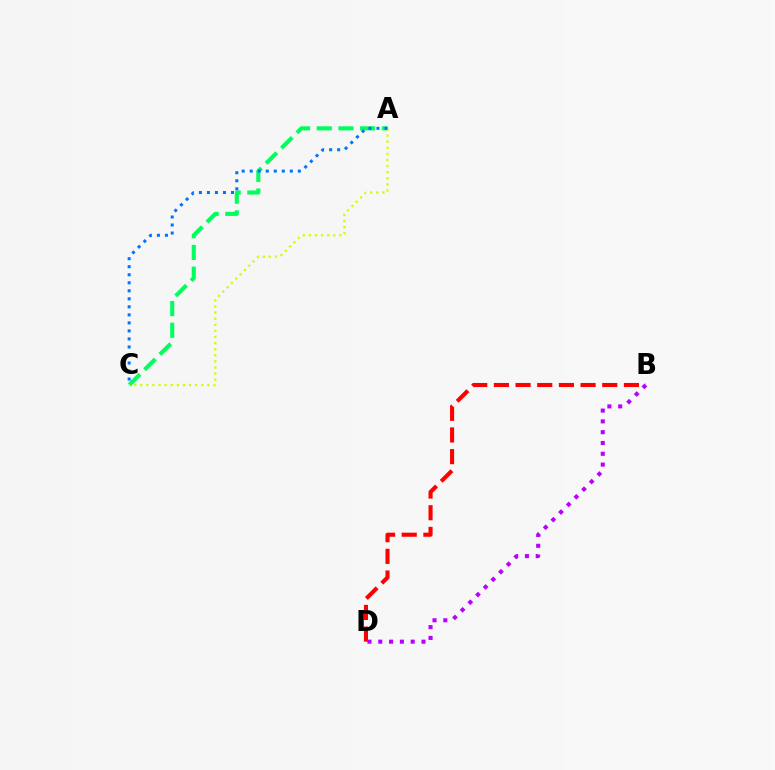{('B', 'D'): [{'color': '#b900ff', 'line_style': 'dotted', 'thickness': 2.94}, {'color': '#ff0000', 'line_style': 'dashed', 'thickness': 2.94}], ('A', 'C'): [{'color': '#00ff5c', 'line_style': 'dashed', 'thickness': 2.95}, {'color': '#d1ff00', 'line_style': 'dotted', 'thickness': 1.66}, {'color': '#0074ff', 'line_style': 'dotted', 'thickness': 2.18}]}